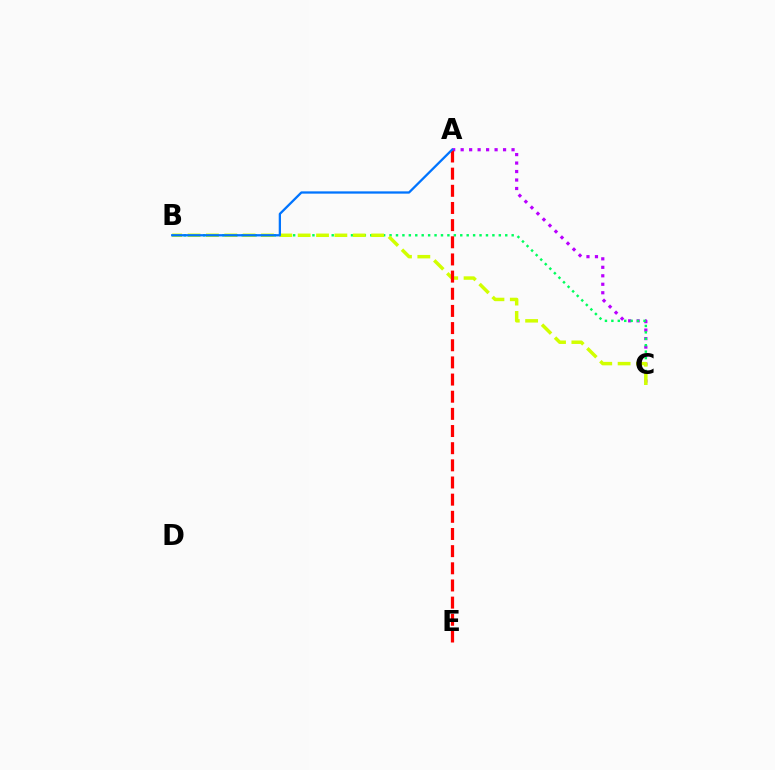{('A', 'C'): [{'color': '#b900ff', 'line_style': 'dotted', 'thickness': 2.3}], ('B', 'C'): [{'color': '#00ff5c', 'line_style': 'dotted', 'thickness': 1.75}, {'color': '#d1ff00', 'line_style': 'dashed', 'thickness': 2.49}], ('A', 'E'): [{'color': '#ff0000', 'line_style': 'dashed', 'thickness': 2.33}], ('A', 'B'): [{'color': '#0074ff', 'line_style': 'solid', 'thickness': 1.65}]}